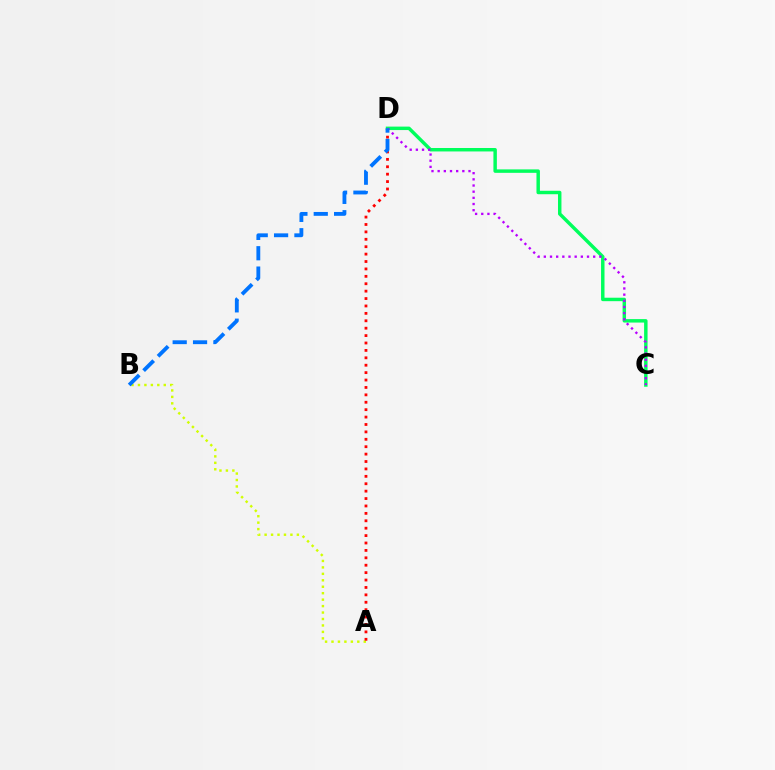{('A', 'B'): [{'color': '#d1ff00', 'line_style': 'dotted', 'thickness': 1.75}], ('A', 'D'): [{'color': '#ff0000', 'line_style': 'dotted', 'thickness': 2.01}], ('C', 'D'): [{'color': '#00ff5c', 'line_style': 'solid', 'thickness': 2.49}, {'color': '#b900ff', 'line_style': 'dotted', 'thickness': 1.68}], ('B', 'D'): [{'color': '#0074ff', 'line_style': 'dashed', 'thickness': 2.77}]}